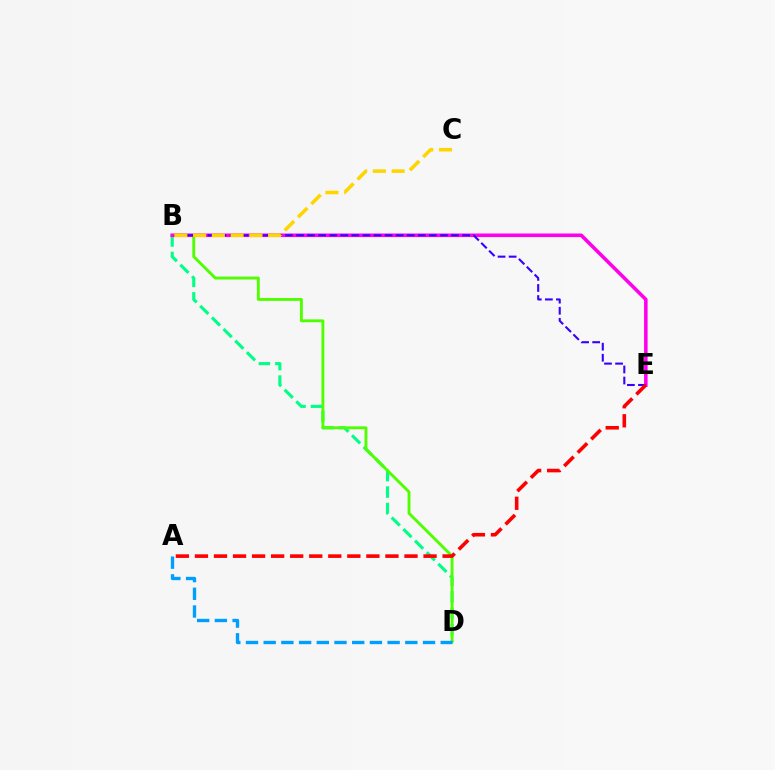{('B', 'D'): [{'color': '#00ff86', 'line_style': 'dashed', 'thickness': 2.23}, {'color': '#4fff00', 'line_style': 'solid', 'thickness': 2.07}], ('B', 'E'): [{'color': '#ff00ed', 'line_style': 'solid', 'thickness': 2.56}, {'color': '#3700ff', 'line_style': 'dashed', 'thickness': 1.5}], ('A', 'E'): [{'color': '#ff0000', 'line_style': 'dashed', 'thickness': 2.59}], ('A', 'D'): [{'color': '#009eff', 'line_style': 'dashed', 'thickness': 2.4}], ('B', 'C'): [{'color': '#ffd500', 'line_style': 'dashed', 'thickness': 2.55}]}